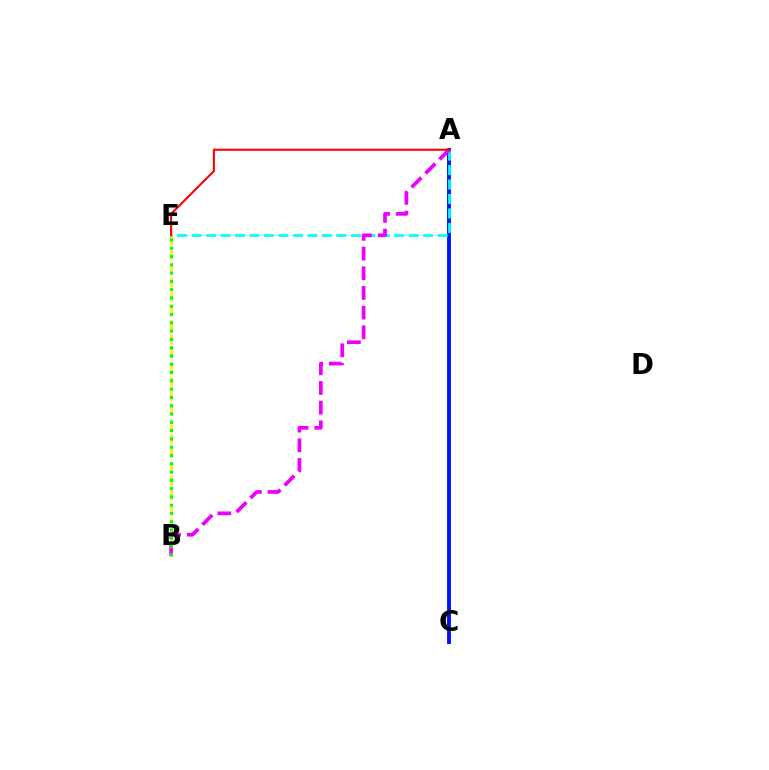{('A', 'C'): [{'color': '#0010ff', 'line_style': 'solid', 'thickness': 2.78}], ('A', 'E'): [{'color': '#00fff6', 'line_style': 'dashed', 'thickness': 1.97}, {'color': '#ff0000', 'line_style': 'solid', 'thickness': 1.51}], ('B', 'E'): [{'color': '#fcf500', 'line_style': 'dashed', 'thickness': 1.92}, {'color': '#08ff00', 'line_style': 'dotted', 'thickness': 2.25}], ('A', 'B'): [{'color': '#ee00ff', 'line_style': 'dashed', 'thickness': 2.67}]}